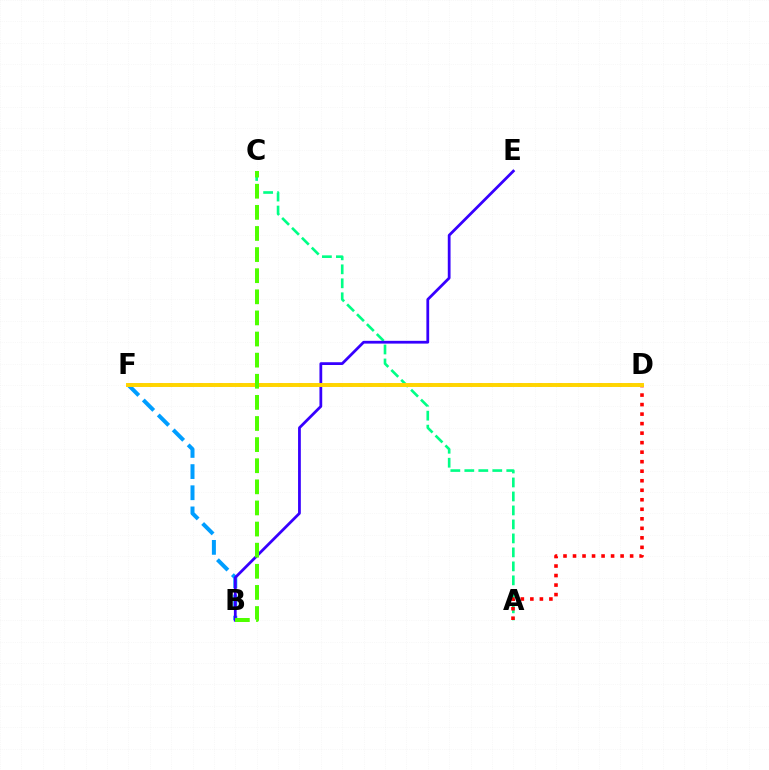{('A', 'C'): [{'color': '#00ff86', 'line_style': 'dashed', 'thickness': 1.9}], ('B', 'F'): [{'color': '#009eff', 'line_style': 'dashed', 'thickness': 2.87}], ('D', 'F'): [{'color': '#ff00ed', 'line_style': 'dotted', 'thickness': 2.71}, {'color': '#ffd500', 'line_style': 'solid', 'thickness': 2.84}], ('A', 'D'): [{'color': '#ff0000', 'line_style': 'dotted', 'thickness': 2.59}], ('B', 'E'): [{'color': '#3700ff', 'line_style': 'solid', 'thickness': 1.99}], ('B', 'C'): [{'color': '#4fff00', 'line_style': 'dashed', 'thickness': 2.87}]}